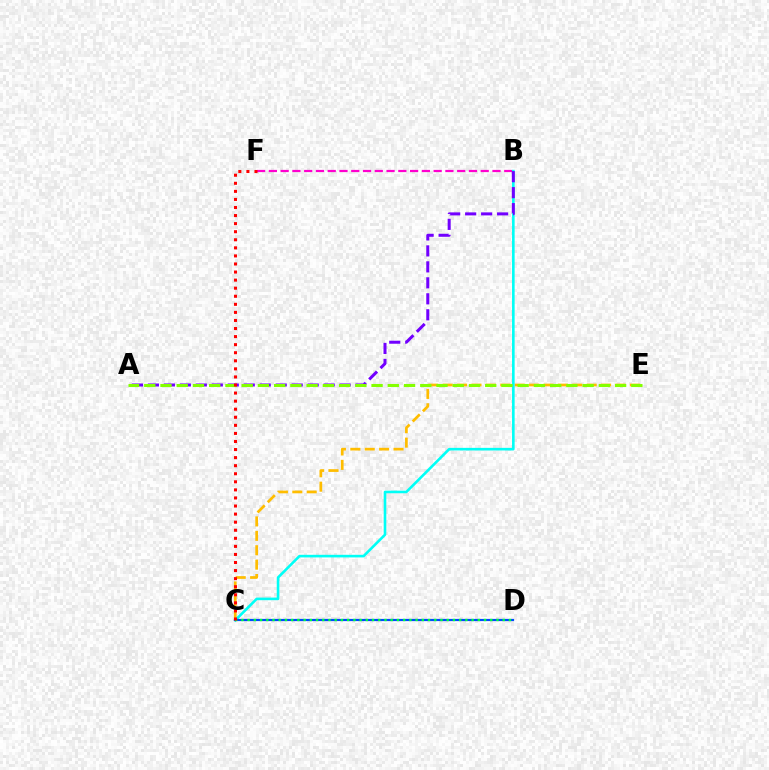{('B', 'F'): [{'color': '#ff00cf', 'line_style': 'dashed', 'thickness': 1.6}], ('C', 'E'): [{'color': '#ffbd00', 'line_style': 'dashed', 'thickness': 1.96}], ('B', 'C'): [{'color': '#00fff6', 'line_style': 'solid', 'thickness': 1.88}], ('A', 'B'): [{'color': '#7200ff', 'line_style': 'dashed', 'thickness': 2.17}], ('C', 'D'): [{'color': '#004bff', 'line_style': 'solid', 'thickness': 1.58}, {'color': '#00ff39', 'line_style': 'dotted', 'thickness': 1.69}], ('A', 'E'): [{'color': '#84ff00', 'line_style': 'dashed', 'thickness': 2.21}], ('C', 'F'): [{'color': '#ff0000', 'line_style': 'dotted', 'thickness': 2.19}]}